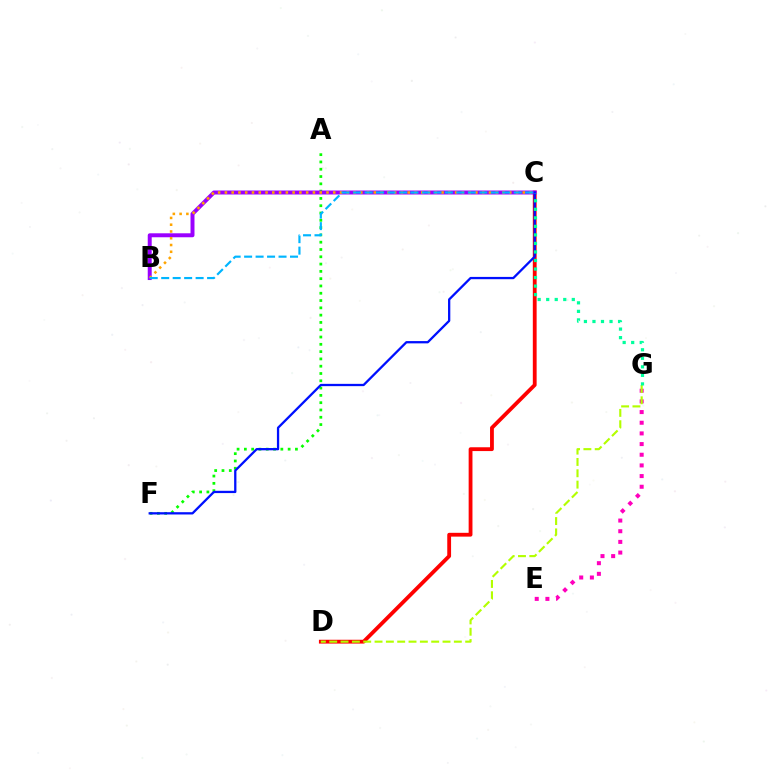{('E', 'G'): [{'color': '#ff00bd', 'line_style': 'dotted', 'thickness': 2.9}], ('A', 'F'): [{'color': '#08ff00', 'line_style': 'dotted', 'thickness': 1.98}], ('C', 'D'): [{'color': '#ff0000', 'line_style': 'solid', 'thickness': 2.75}], ('B', 'C'): [{'color': '#9b00ff', 'line_style': 'solid', 'thickness': 2.86}, {'color': '#ffa500', 'line_style': 'dotted', 'thickness': 1.84}, {'color': '#00b5ff', 'line_style': 'dashed', 'thickness': 1.56}], ('C', 'F'): [{'color': '#0010ff', 'line_style': 'solid', 'thickness': 1.65}], ('D', 'G'): [{'color': '#b3ff00', 'line_style': 'dashed', 'thickness': 1.54}], ('C', 'G'): [{'color': '#00ff9d', 'line_style': 'dotted', 'thickness': 2.32}]}